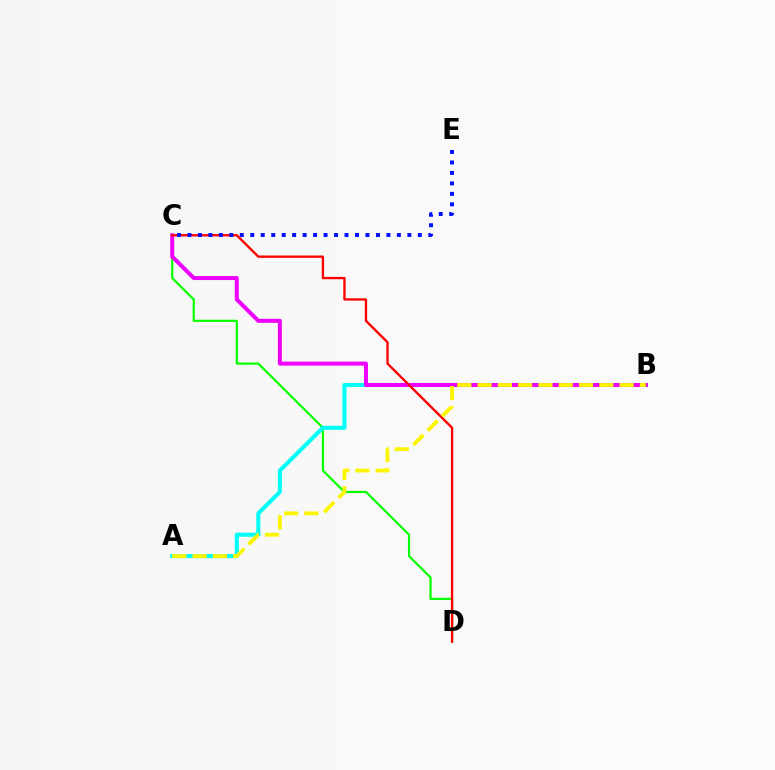{('C', 'D'): [{'color': '#08ff00', 'line_style': 'solid', 'thickness': 1.58}, {'color': '#ff0000', 'line_style': 'solid', 'thickness': 1.69}], ('A', 'B'): [{'color': '#00fff6', 'line_style': 'solid', 'thickness': 2.93}, {'color': '#fcf500', 'line_style': 'dashed', 'thickness': 2.76}], ('B', 'C'): [{'color': '#ee00ff', 'line_style': 'solid', 'thickness': 2.87}], ('C', 'E'): [{'color': '#0010ff', 'line_style': 'dotted', 'thickness': 2.85}]}